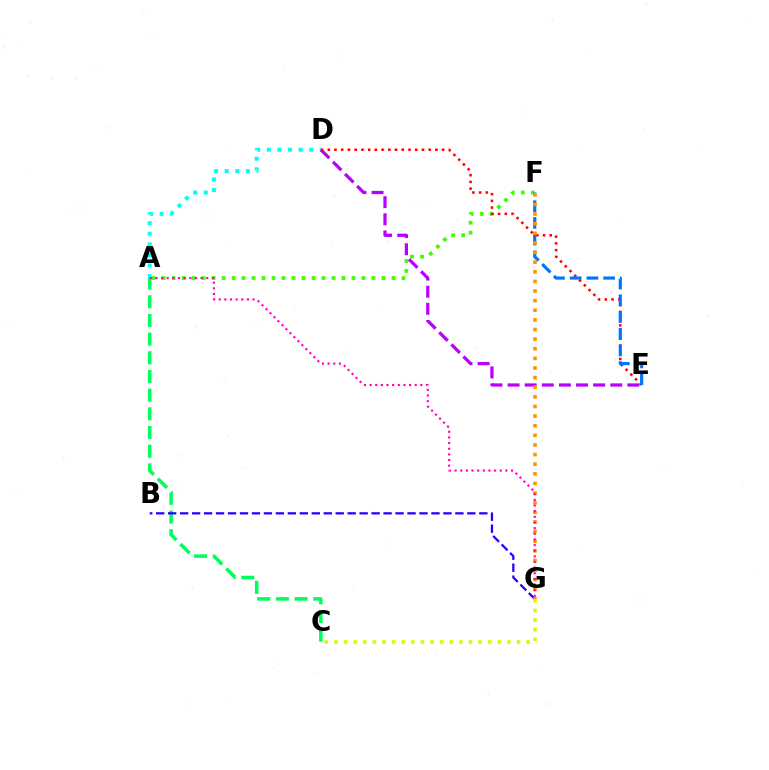{('A', 'C'): [{'color': '#00ff5c', 'line_style': 'dashed', 'thickness': 2.54}], ('A', 'D'): [{'color': '#00fff6', 'line_style': 'dotted', 'thickness': 2.88}], ('A', 'F'): [{'color': '#3dff00', 'line_style': 'dotted', 'thickness': 2.72}], ('D', 'E'): [{'color': '#b900ff', 'line_style': 'dashed', 'thickness': 2.32}, {'color': '#ff0000', 'line_style': 'dotted', 'thickness': 1.83}], ('B', 'G'): [{'color': '#2500ff', 'line_style': 'dashed', 'thickness': 1.63}], ('C', 'G'): [{'color': '#d1ff00', 'line_style': 'dotted', 'thickness': 2.61}], ('E', 'F'): [{'color': '#0074ff', 'line_style': 'dashed', 'thickness': 2.27}], ('F', 'G'): [{'color': '#ff9400', 'line_style': 'dotted', 'thickness': 2.61}], ('A', 'G'): [{'color': '#ff00ac', 'line_style': 'dotted', 'thickness': 1.53}]}